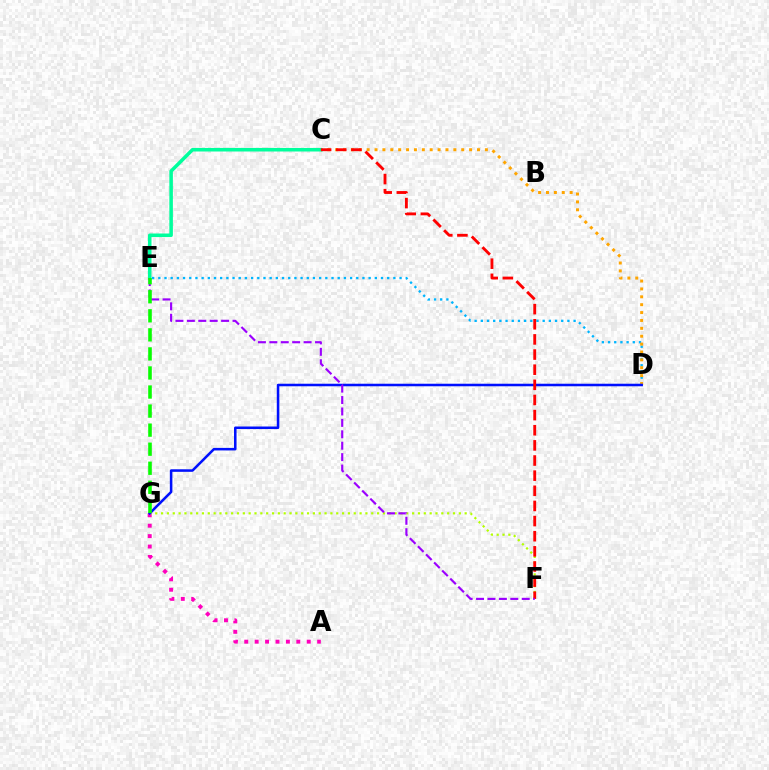{('D', 'E'): [{'color': '#00b5ff', 'line_style': 'dotted', 'thickness': 1.68}], ('A', 'G'): [{'color': '#ff00bd', 'line_style': 'dotted', 'thickness': 2.83}], ('C', 'D'): [{'color': '#ffa500', 'line_style': 'dotted', 'thickness': 2.14}], ('F', 'G'): [{'color': '#b3ff00', 'line_style': 'dotted', 'thickness': 1.59}], ('D', 'G'): [{'color': '#0010ff', 'line_style': 'solid', 'thickness': 1.83}], ('C', 'E'): [{'color': '#00ff9d', 'line_style': 'solid', 'thickness': 2.56}], ('C', 'F'): [{'color': '#ff0000', 'line_style': 'dashed', 'thickness': 2.06}], ('E', 'F'): [{'color': '#9b00ff', 'line_style': 'dashed', 'thickness': 1.55}], ('E', 'G'): [{'color': '#08ff00', 'line_style': 'dashed', 'thickness': 2.59}]}